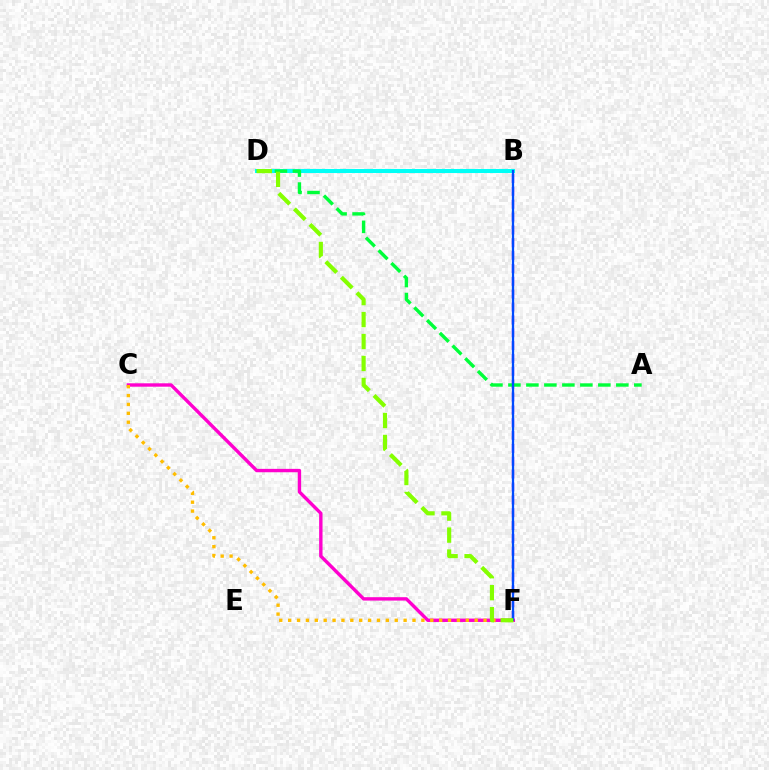{('B', 'D'): [{'color': '#ff0000', 'line_style': 'dashed', 'thickness': 2.64}, {'color': '#00fff6', 'line_style': 'solid', 'thickness': 2.92}], ('B', 'F'): [{'color': '#7200ff', 'line_style': 'dashed', 'thickness': 1.75}, {'color': '#004bff', 'line_style': 'solid', 'thickness': 1.63}], ('C', 'F'): [{'color': '#ff00cf', 'line_style': 'solid', 'thickness': 2.44}, {'color': '#ffbd00', 'line_style': 'dotted', 'thickness': 2.41}], ('A', 'D'): [{'color': '#00ff39', 'line_style': 'dashed', 'thickness': 2.44}], ('D', 'F'): [{'color': '#84ff00', 'line_style': 'dashed', 'thickness': 2.98}]}